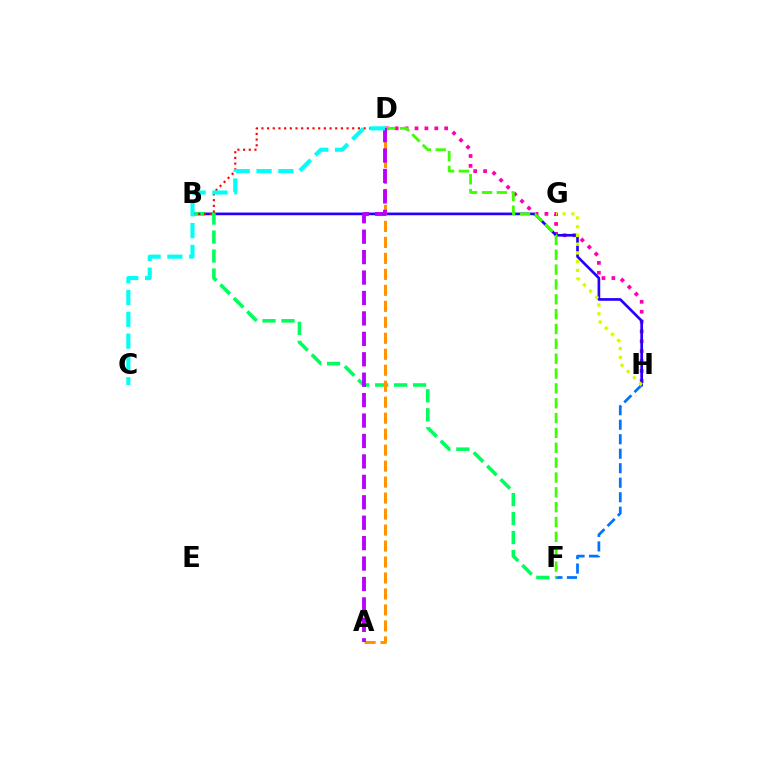{('D', 'H'): [{'color': '#ff00ac', 'line_style': 'dotted', 'thickness': 2.68}], ('B', 'H'): [{'color': '#2500ff', 'line_style': 'solid', 'thickness': 1.92}], ('B', 'F'): [{'color': '#00ff5c', 'line_style': 'dashed', 'thickness': 2.58}], ('B', 'D'): [{'color': '#ff0000', 'line_style': 'dotted', 'thickness': 1.54}], ('F', 'H'): [{'color': '#0074ff', 'line_style': 'dashed', 'thickness': 1.97}], ('D', 'F'): [{'color': '#3dff00', 'line_style': 'dashed', 'thickness': 2.02}], ('G', 'H'): [{'color': '#d1ff00', 'line_style': 'dotted', 'thickness': 2.37}], ('A', 'D'): [{'color': '#ff9400', 'line_style': 'dashed', 'thickness': 2.17}, {'color': '#b900ff', 'line_style': 'dashed', 'thickness': 2.78}], ('C', 'D'): [{'color': '#00fff6', 'line_style': 'dashed', 'thickness': 2.97}]}